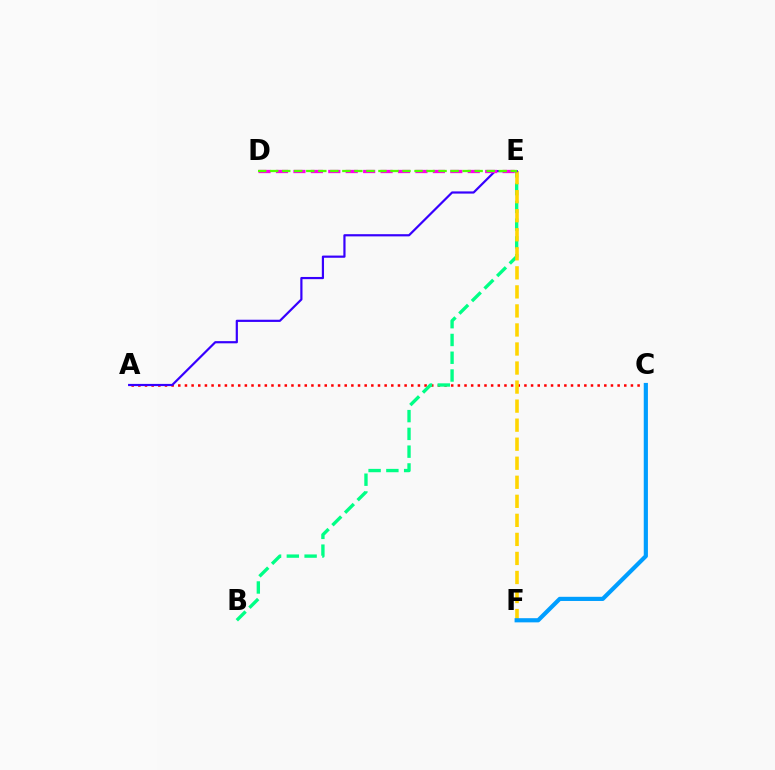{('A', 'C'): [{'color': '#ff0000', 'line_style': 'dotted', 'thickness': 1.81}], ('B', 'E'): [{'color': '#00ff86', 'line_style': 'dashed', 'thickness': 2.41}], ('E', 'F'): [{'color': '#ffd500', 'line_style': 'dashed', 'thickness': 2.59}], ('A', 'E'): [{'color': '#3700ff', 'line_style': 'solid', 'thickness': 1.58}], ('D', 'E'): [{'color': '#ff00ed', 'line_style': 'dashed', 'thickness': 2.37}, {'color': '#4fff00', 'line_style': 'dashed', 'thickness': 1.63}], ('C', 'F'): [{'color': '#009eff', 'line_style': 'solid', 'thickness': 3.0}]}